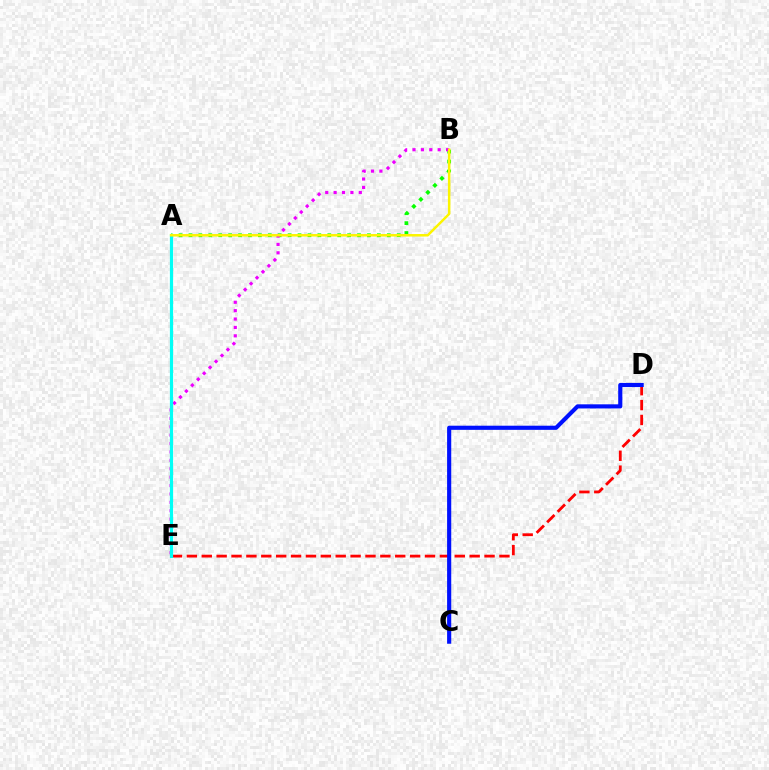{('A', 'B'): [{'color': '#08ff00', 'line_style': 'dotted', 'thickness': 2.69}, {'color': '#fcf500', 'line_style': 'solid', 'thickness': 1.81}], ('D', 'E'): [{'color': '#ff0000', 'line_style': 'dashed', 'thickness': 2.02}], ('B', 'E'): [{'color': '#ee00ff', 'line_style': 'dotted', 'thickness': 2.28}], ('A', 'E'): [{'color': '#00fff6', 'line_style': 'solid', 'thickness': 2.3}], ('C', 'D'): [{'color': '#0010ff', 'line_style': 'solid', 'thickness': 2.98}]}